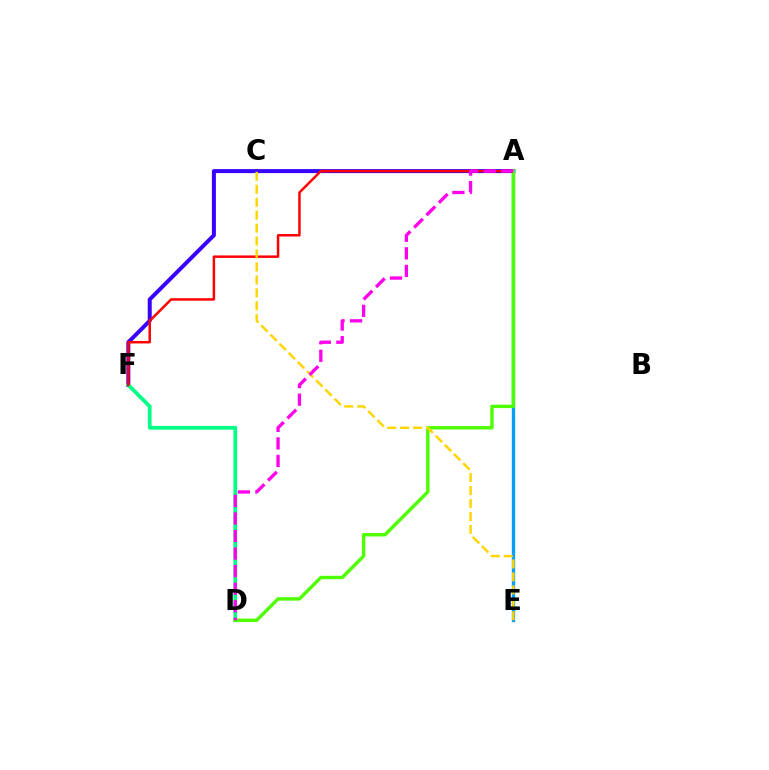{('A', 'F'): [{'color': '#3700ff', 'line_style': 'solid', 'thickness': 2.87}, {'color': '#ff0000', 'line_style': 'solid', 'thickness': 1.78}], ('A', 'E'): [{'color': '#009eff', 'line_style': 'solid', 'thickness': 2.4}], ('D', 'F'): [{'color': '#00ff86', 'line_style': 'solid', 'thickness': 2.69}], ('A', 'D'): [{'color': '#4fff00', 'line_style': 'solid', 'thickness': 2.46}, {'color': '#ff00ed', 'line_style': 'dashed', 'thickness': 2.38}], ('C', 'E'): [{'color': '#ffd500', 'line_style': 'dashed', 'thickness': 1.76}]}